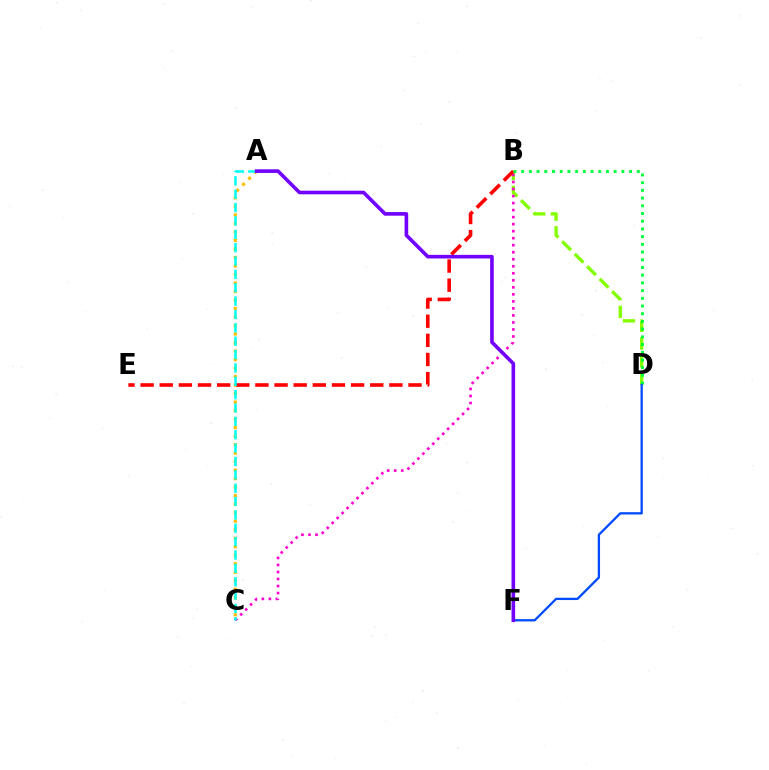{('B', 'D'): [{'color': '#84ff00', 'line_style': 'dashed', 'thickness': 2.4}, {'color': '#00ff39', 'line_style': 'dotted', 'thickness': 2.09}], ('B', 'C'): [{'color': '#ff00cf', 'line_style': 'dotted', 'thickness': 1.91}], ('A', 'C'): [{'color': '#ffbd00', 'line_style': 'dotted', 'thickness': 2.31}, {'color': '#00fff6', 'line_style': 'dashed', 'thickness': 1.82}], ('B', 'E'): [{'color': '#ff0000', 'line_style': 'dashed', 'thickness': 2.6}], ('D', 'F'): [{'color': '#004bff', 'line_style': 'solid', 'thickness': 1.65}], ('A', 'F'): [{'color': '#7200ff', 'line_style': 'solid', 'thickness': 2.6}]}